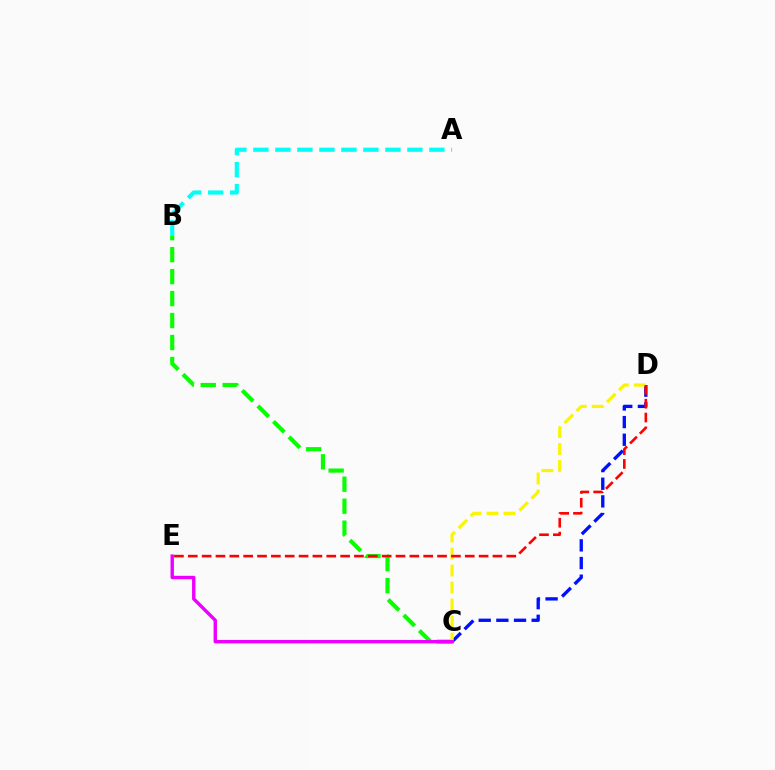{('B', 'C'): [{'color': '#08ff00', 'line_style': 'dashed', 'thickness': 2.98}], ('C', 'D'): [{'color': '#0010ff', 'line_style': 'dashed', 'thickness': 2.4}, {'color': '#fcf500', 'line_style': 'dashed', 'thickness': 2.31}], ('D', 'E'): [{'color': '#ff0000', 'line_style': 'dashed', 'thickness': 1.88}], ('A', 'B'): [{'color': '#00fff6', 'line_style': 'dashed', 'thickness': 2.99}], ('C', 'E'): [{'color': '#ee00ff', 'line_style': 'solid', 'thickness': 2.45}]}